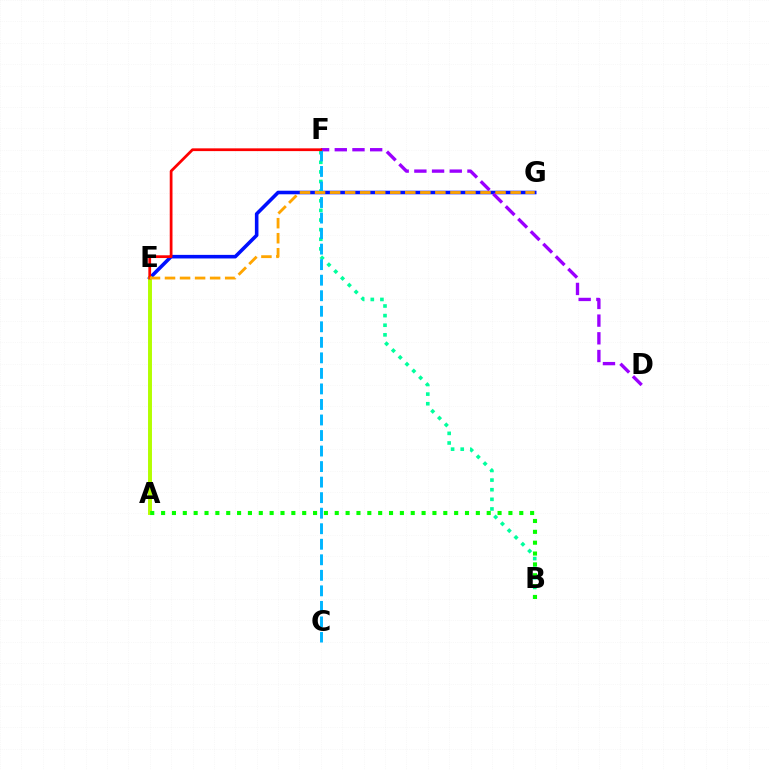{('E', 'G'): [{'color': '#0010ff', 'line_style': 'solid', 'thickness': 2.58}, {'color': '#ffa500', 'line_style': 'dashed', 'thickness': 2.04}], ('D', 'F'): [{'color': '#9b00ff', 'line_style': 'dashed', 'thickness': 2.4}], ('A', 'E'): [{'color': '#ff00bd', 'line_style': 'dotted', 'thickness': 1.7}, {'color': '#b3ff00', 'line_style': 'solid', 'thickness': 2.83}], ('B', 'F'): [{'color': '#00ff9d', 'line_style': 'dotted', 'thickness': 2.61}], ('C', 'F'): [{'color': '#00b5ff', 'line_style': 'dashed', 'thickness': 2.11}], ('E', 'F'): [{'color': '#ff0000', 'line_style': 'solid', 'thickness': 1.98}], ('A', 'B'): [{'color': '#08ff00', 'line_style': 'dotted', 'thickness': 2.95}]}